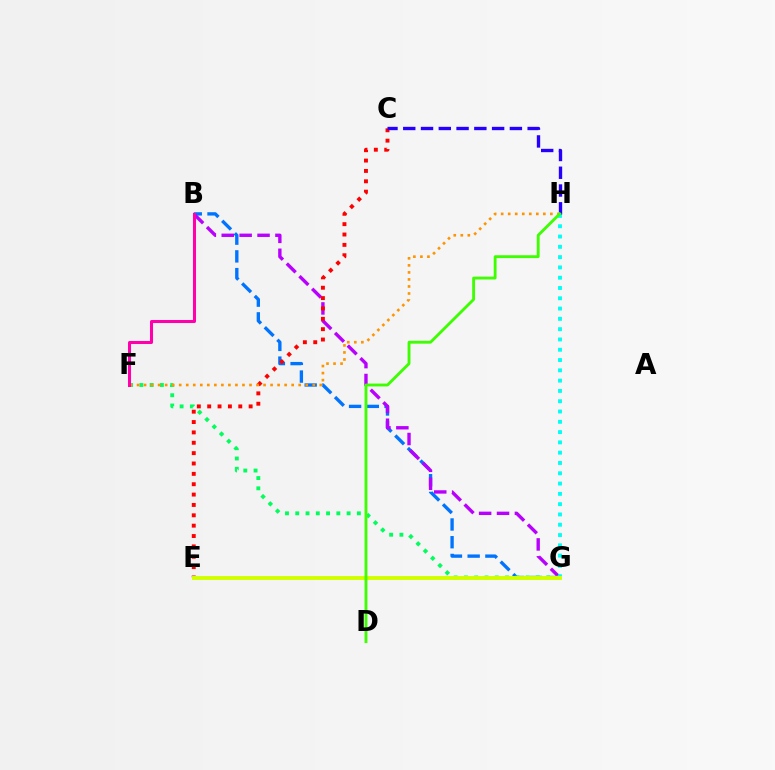{('B', 'G'): [{'color': '#0074ff', 'line_style': 'dashed', 'thickness': 2.41}, {'color': '#b900ff', 'line_style': 'dashed', 'thickness': 2.43}], ('C', 'E'): [{'color': '#ff0000', 'line_style': 'dotted', 'thickness': 2.82}], ('F', 'G'): [{'color': '#00ff5c', 'line_style': 'dotted', 'thickness': 2.79}], ('G', 'H'): [{'color': '#00fff6', 'line_style': 'dotted', 'thickness': 2.8}], ('C', 'H'): [{'color': '#2500ff', 'line_style': 'dashed', 'thickness': 2.41}], ('F', 'H'): [{'color': '#ff9400', 'line_style': 'dotted', 'thickness': 1.91}], ('B', 'F'): [{'color': '#ff00ac', 'line_style': 'solid', 'thickness': 2.18}], ('E', 'G'): [{'color': '#d1ff00', 'line_style': 'solid', 'thickness': 2.83}], ('D', 'H'): [{'color': '#3dff00', 'line_style': 'solid', 'thickness': 2.05}]}